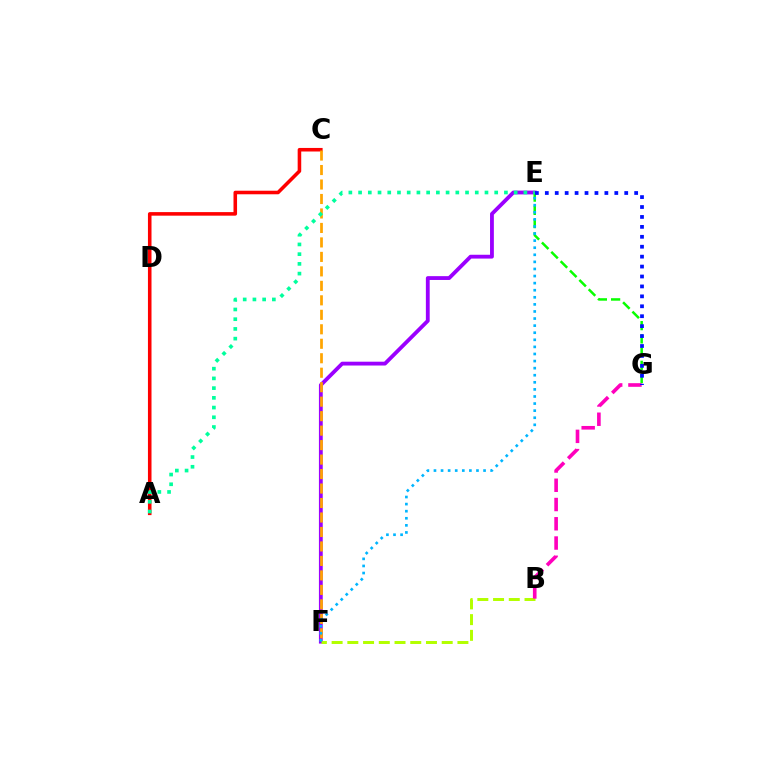{('A', 'C'): [{'color': '#ff0000', 'line_style': 'solid', 'thickness': 2.56}], ('E', 'F'): [{'color': '#9b00ff', 'line_style': 'solid', 'thickness': 2.75}, {'color': '#00b5ff', 'line_style': 'dotted', 'thickness': 1.92}], ('E', 'G'): [{'color': '#08ff00', 'line_style': 'dashed', 'thickness': 1.8}, {'color': '#0010ff', 'line_style': 'dotted', 'thickness': 2.7}], ('C', 'F'): [{'color': '#ffa500', 'line_style': 'dashed', 'thickness': 1.97}], ('B', 'F'): [{'color': '#b3ff00', 'line_style': 'dashed', 'thickness': 2.14}], ('B', 'G'): [{'color': '#ff00bd', 'line_style': 'dashed', 'thickness': 2.62}], ('A', 'E'): [{'color': '#00ff9d', 'line_style': 'dotted', 'thickness': 2.64}]}